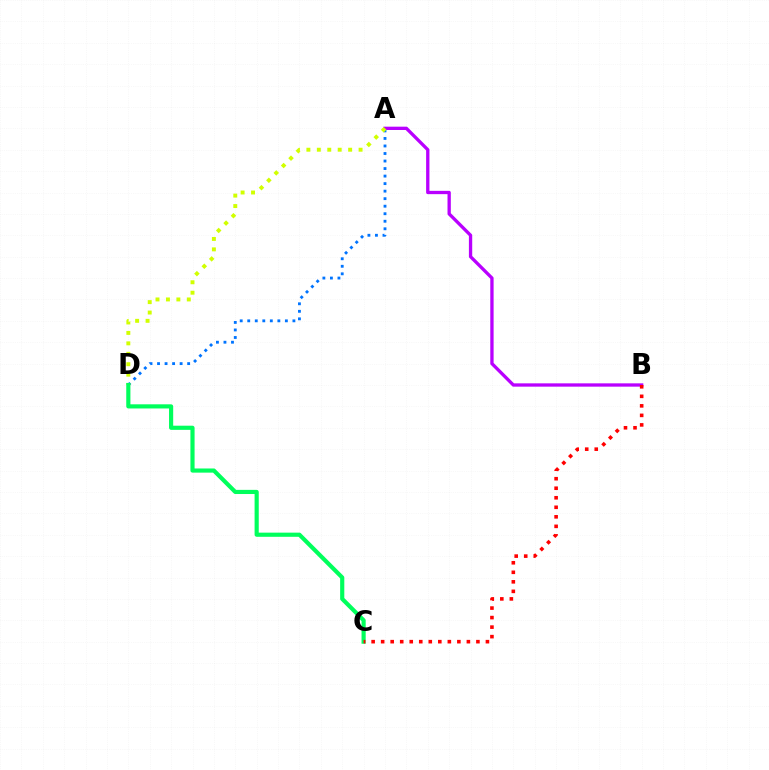{('A', 'D'): [{'color': '#0074ff', 'line_style': 'dotted', 'thickness': 2.05}, {'color': '#d1ff00', 'line_style': 'dotted', 'thickness': 2.84}], ('A', 'B'): [{'color': '#b900ff', 'line_style': 'solid', 'thickness': 2.39}], ('C', 'D'): [{'color': '#00ff5c', 'line_style': 'solid', 'thickness': 2.99}], ('B', 'C'): [{'color': '#ff0000', 'line_style': 'dotted', 'thickness': 2.59}]}